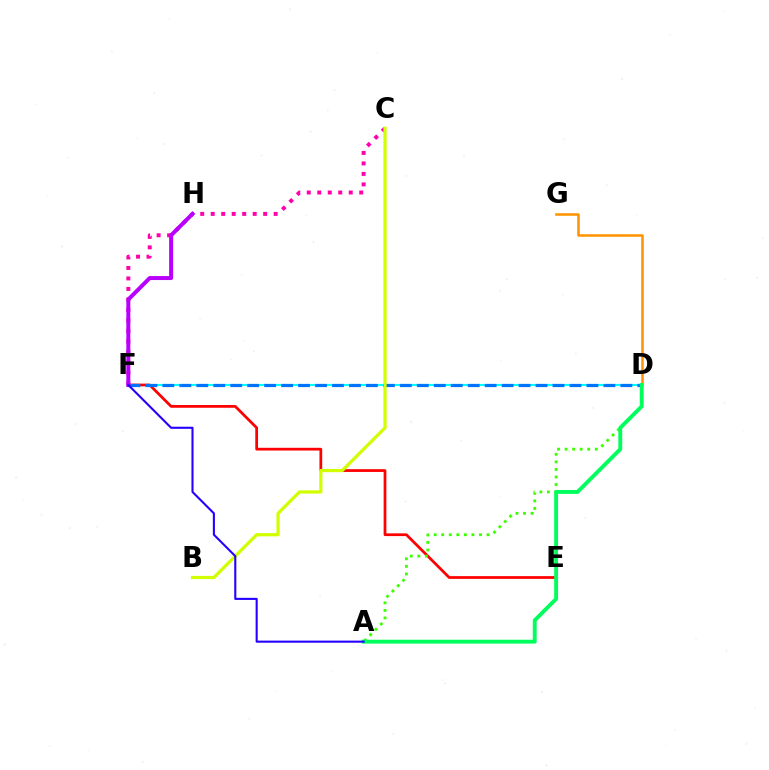{('D', 'F'): [{'color': '#00fff6', 'line_style': 'solid', 'thickness': 1.51}, {'color': '#0074ff', 'line_style': 'dashed', 'thickness': 2.3}], ('D', 'G'): [{'color': '#ff9400', 'line_style': 'solid', 'thickness': 1.83}], ('E', 'F'): [{'color': '#ff0000', 'line_style': 'solid', 'thickness': 1.98}], ('C', 'F'): [{'color': '#ff00ac', 'line_style': 'dotted', 'thickness': 2.85}], ('A', 'D'): [{'color': '#3dff00', 'line_style': 'dotted', 'thickness': 2.05}, {'color': '#00ff5c', 'line_style': 'solid', 'thickness': 2.79}], ('F', 'H'): [{'color': '#b900ff', 'line_style': 'solid', 'thickness': 2.87}], ('B', 'C'): [{'color': '#d1ff00', 'line_style': 'solid', 'thickness': 2.33}], ('A', 'F'): [{'color': '#2500ff', 'line_style': 'solid', 'thickness': 1.51}]}